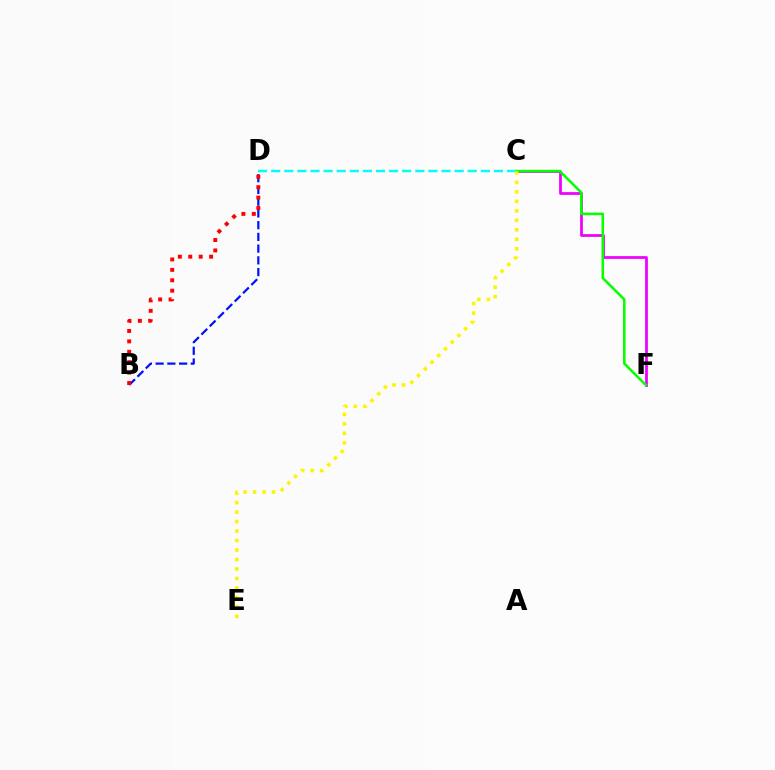{('C', 'F'): [{'color': '#ee00ff', 'line_style': 'solid', 'thickness': 1.99}, {'color': '#08ff00', 'line_style': 'solid', 'thickness': 1.84}], ('B', 'D'): [{'color': '#0010ff', 'line_style': 'dashed', 'thickness': 1.59}, {'color': '#ff0000', 'line_style': 'dotted', 'thickness': 2.83}], ('C', 'D'): [{'color': '#00fff6', 'line_style': 'dashed', 'thickness': 1.78}], ('C', 'E'): [{'color': '#fcf500', 'line_style': 'dotted', 'thickness': 2.58}]}